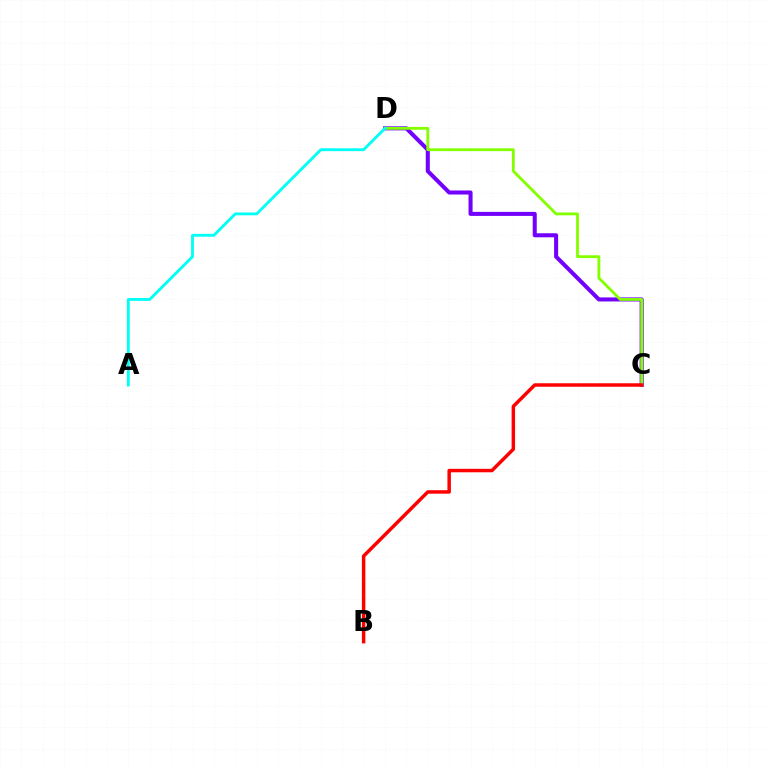{('C', 'D'): [{'color': '#7200ff', 'line_style': 'solid', 'thickness': 2.91}, {'color': '#84ff00', 'line_style': 'solid', 'thickness': 2.03}], ('A', 'D'): [{'color': '#00fff6', 'line_style': 'solid', 'thickness': 2.05}], ('B', 'C'): [{'color': '#ff0000', 'line_style': 'solid', 'thickness': 2.5}]}